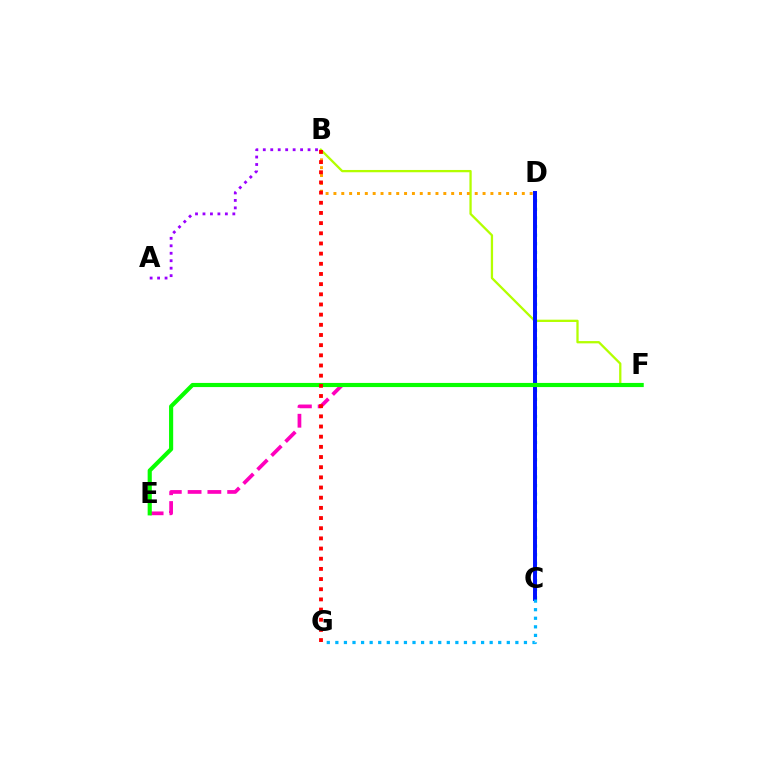{('B', 'F'): [{'color': '#b3ff00', 'line_style': 'solid', 'thickness': 1.65}], ('E', 'F'): [{'color': '#ff00bd', 'line_style': 'dashed', 'thickness': 2.69}, {'color': '#08ff00', 'line_style': 'solid', 'thickness': 2.98}], ('C', 'D'): [{'color': '#00ff9d', 'line_style': 'dotted', 'thickness': 2.35}, {'color': '#0010ff', 'line_style': 'solid', 'thickness': 2.85}], ('B', 'D'): [{'color': '#ffa500', 'line_style': 'dotted', 'thickness': 2.13}], ('A', 'B'): [{'color': '#9b00ff', 'line_style': 'dotted', 'thickness': 2.03}], ('B', 'G'): [{'color': '#ff0000', 'line_style': 'dotted', 'thickness': 2.76}], ('C', 'G'): [{'color': '#00b5ff', 'line_style': 'dotted', 'thickness': 2.33}]}